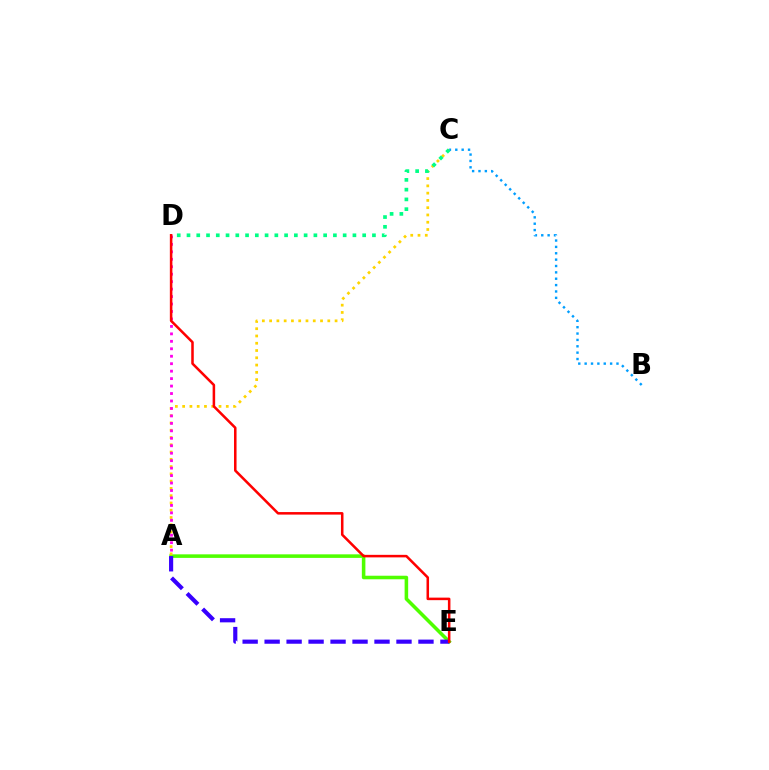{('A', 'E'): [{'color': '#4fff00', 'line_style': 'solid', 'thickness': 2.56}, {'color': '#3700ff', 'line_style': 'dashed', 'thickness': 2.99}], ('A', 'C'): [{'color': '#ffd500', 'line_style': 'dotted', 'thickness': 1.98}], ('A', 'D'): [{'color': '#ff00ed', 'line_style': 'dotted', 'thickness': 2.03}], ('B', 'C'): [{'color': '#009eff', 'line_style': 'dotted', 'thickness': 1.73}], ('C', 'D'): [{'color': '#00ff86', 'line_style': 'dotted', 'thickness': 2.65}], ('D', 'E'): [{'color': '#ff0000', 'line_style': 'solid', 'thickness': 1.82}]}